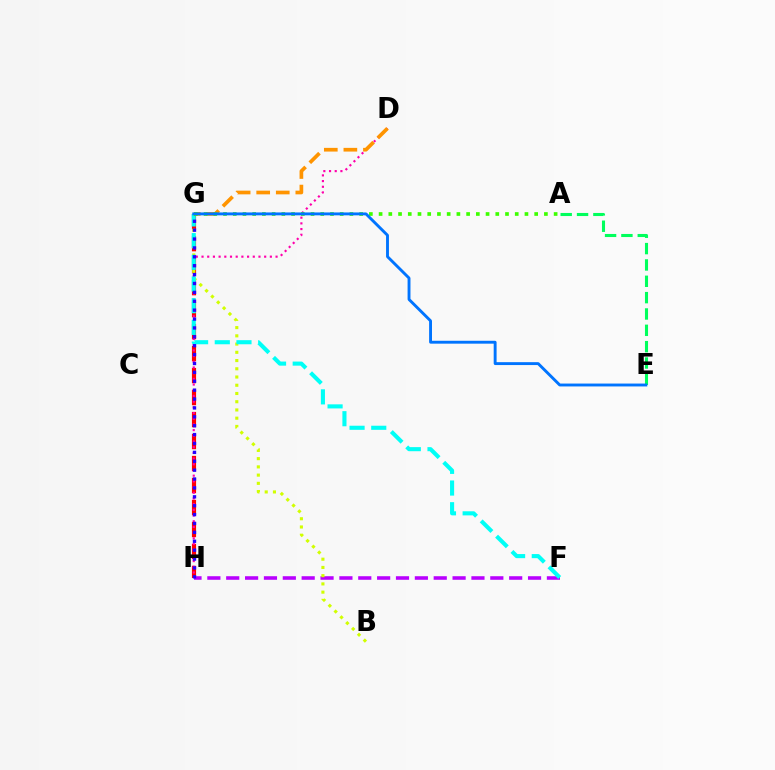{('G', 'H'): [{'color': '#ff0000', 'line_style': 'dashed', 'thickness': 2.99}, {'color': '#2500ff', 'line_style': 'dotted', 'thickness': 2.42}], ('D', 'H'): [{'color': '#ff00ac', 'line_style': 'dotted', 'thickness': 1.55}], ('F', 'H'): [{'color': '#b900ff', 'line_style': 'dashed', 'thickness': 2.56}], ('B', 'G'): [{'color': '#d1ff00', 'line_style': 'dotted', 'thickness': 2.24}], ('F', 'G'): [{'color': '#00fff6', 'line_style': 'dashed', 'thickness': 2.95}], ('D', 'G'): [{'color': '#ff9400', 'line_style': 'dashed', 'thickness': 2.66}], ('A', 'G'): [{'color': '#3dff00', 'line_style': 'dotted', 'thickness': 2.64}], ('A', 'E'): [{'color': '#00ff5c', 'line_style': 'dashed', 'thickness': 2.22}], ('E', 'G'): [{'color': '#0074ff', 'line_style': 'solid', 'thickness': 2.08}]}